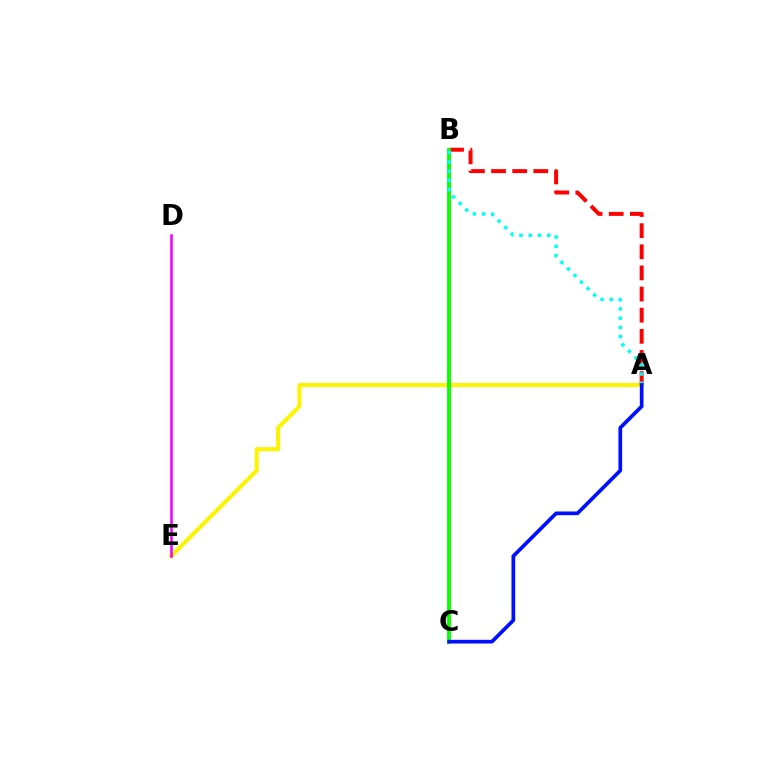{('A', 'E'): [{'color': '#fcf500', 'line_style': 'solid', 'thickness': 2.89}], ('A', 'B'): [{'color': '#ff0000', 'line_style': 'dashed', 'thickness': 2.87}, {'color': '#00fff6', 'line_style': 'dotted', 'thickness': 2.51}], ('D', 'E'): [{'color': '#ee00ff', 'line_style': 'solid', 'thickness': 1.82}], ('B', 'C'): [{'color': '#08ff00', 'line_style': 'solid', 'thickness': 2.79}], ('A', 'C'): [{'color': '#0010ff', 'line_style': 'solid', 'thickness': 2.67}]}